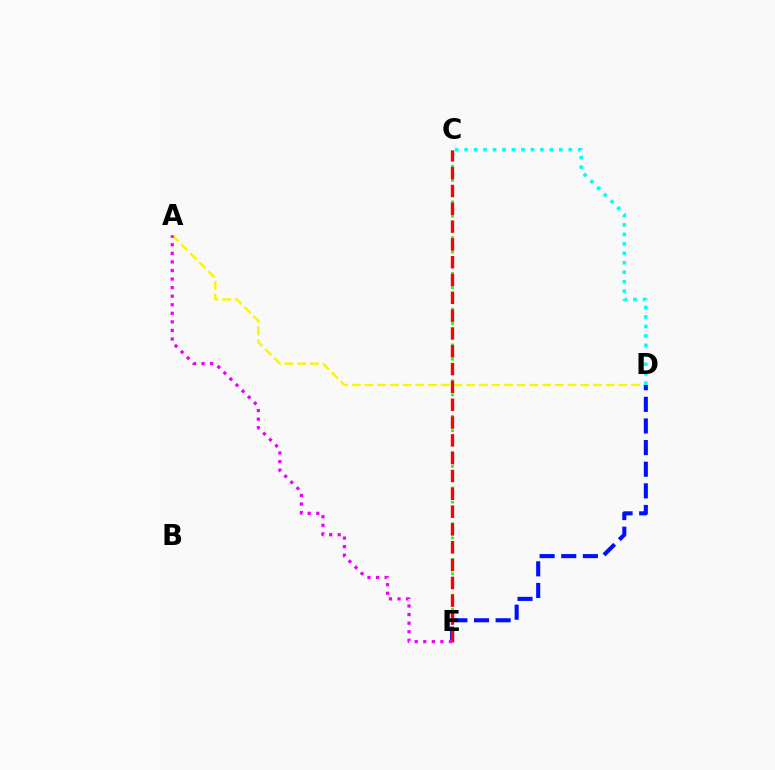{('C', 'E'): [{'color': '#08ff00', 'line_style': 'dotted', 'thickness': 1.94}, {'color': '#ff0000', 'line_style': 'dashed', 'thickness': 2.42}], ('A', 'D'): [{'color': '#fcf500', 'line_style': 'dashed', 'thickness': 1.72}], ('D', 'E'): [{'color': '#0010ff', 'line_style': 'dashed', 'thickness': 2.94}], ('A', 'E'): [{'color': '#ee00ff', 'line_style': 'dotted', 'thickness': 2.33}], ('C', 'D'): [{'color': '#00fff6', 'line_style': 'dotted', 'thickness': 2.57}]}